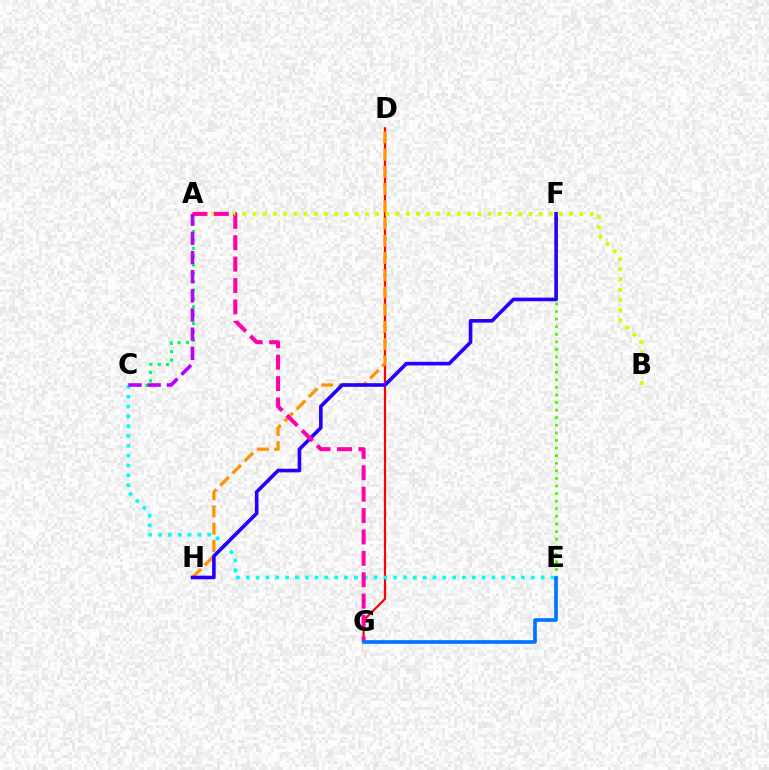{('D', 'G'): [{'color': '#ff0000', 'line_style': 'solid', 'thickness': 1.58}], ('C', 'E'): [{'color': '#00fff6', 'line_style': 'dotted', 'thickness': 2.67}], ('A', 'B'): [{'color': '#d1ff00', 'line_style': 'dotted', 'thickness': 2.78}], ('A', 'C'): [{'color': '#00ff5c', 'line_style': 'dotted', 'thickness': 2.27}, {'color': '#b900ff', 'line_style': 'dashed', 'thickness': 2.6}], ('D', 'H'): [{'color': '#ff9400', 'line_style': 'dashed', 'thickness': 2.34}], ('E', 'F'): [{'color': '#3dff00', 'line_style': 'dotted', 'thickness': 2.06}], ('F', 'H'): [{'color': '#2500ff', 'line_style': 'solid', 'thickness': 2.61}], ('A', 'G'): [{'color': '#ff00ac', 'line_style': 'dashed', 'thickness': 2.91}], ('E', 'G'): [{'color': '#0074ff', 'line_style': 'solid', 'thickness': 2.64}]}